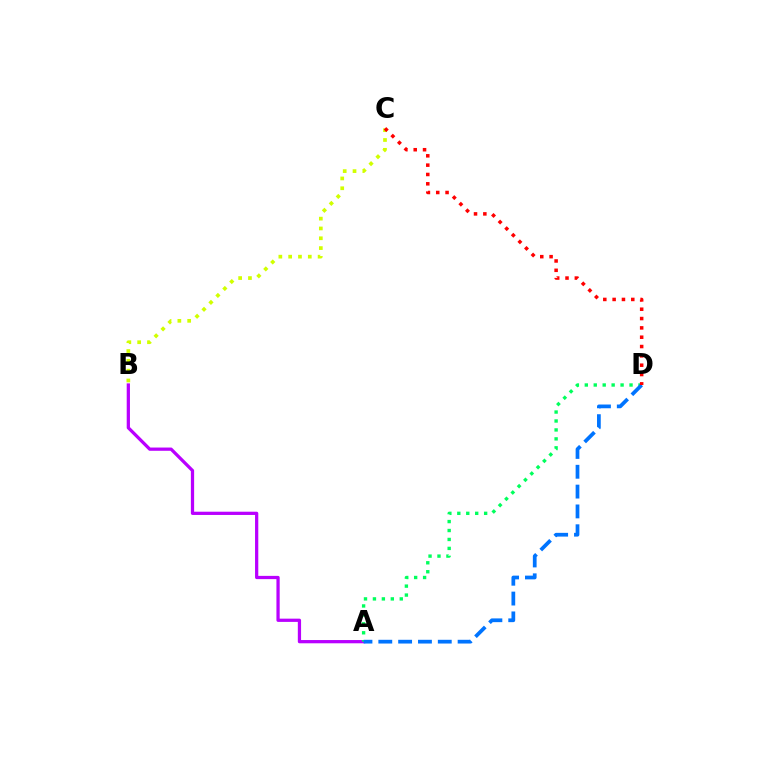{('A', 'B'): [{'color': '#b900ff', 'line_style': 'solid', 'thickness': 2.34}], ('A', 'D'): [{'color': '#00ff5c', 'line_style': 'dotted', 'thickness': 2.43}, {'color': '#0074ff', 'line_style': 'dashed', 'thickness': 2.69}], ('B', 'C'): [{'color': '#d1ff00', 'line_style': 'dotted', 'thickness': 2.67}], ('C', 'D'): [{'color': '#ff0000', 'line_style': 'dotted', 'thickness': 2.53}]}